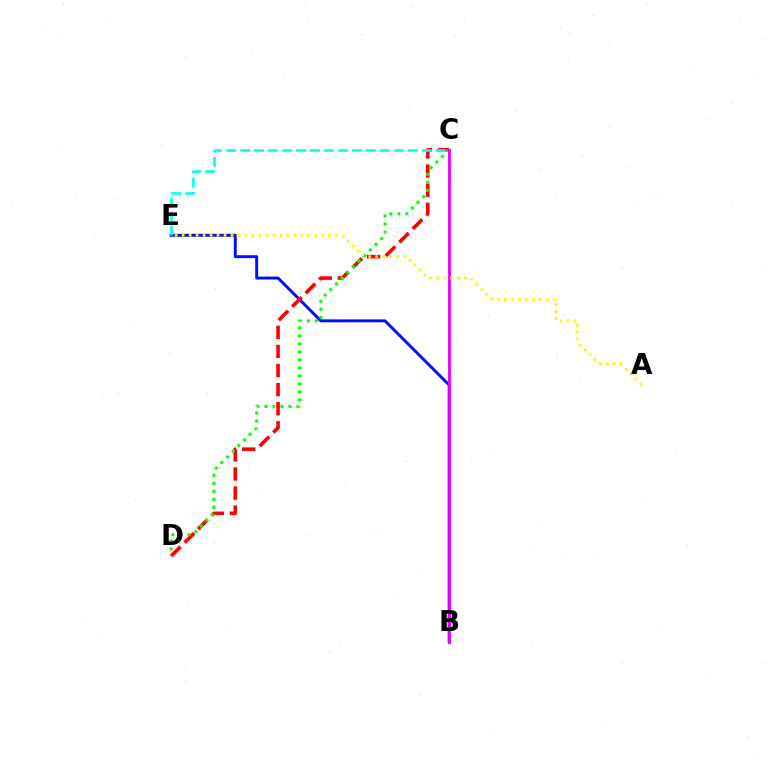{('B', 'E'): [{'color': '#0010ff', 'line_style': 'solid', 'thickness': 2.11}], ('C', 'D'): [{'color': '#ff0000', 'line_style': 'dashed', 'thickness': 2.59}, {'color': '#08ff00', 'line_style': 'dotted', 'thickness': 2.17}], ('B', 'C'): [{'color': '#ee00ff', 'line_style': 'solid', 'thickness': 2.09}], ('C', 'E'): [{'color': '#00fff6', 'line_style': 'dashed', 'thickness': 1.9}], ('A', 'E'): [{'color': '#fcf500', 'line_style': 'dotted', 'thickness': 1.9}]}